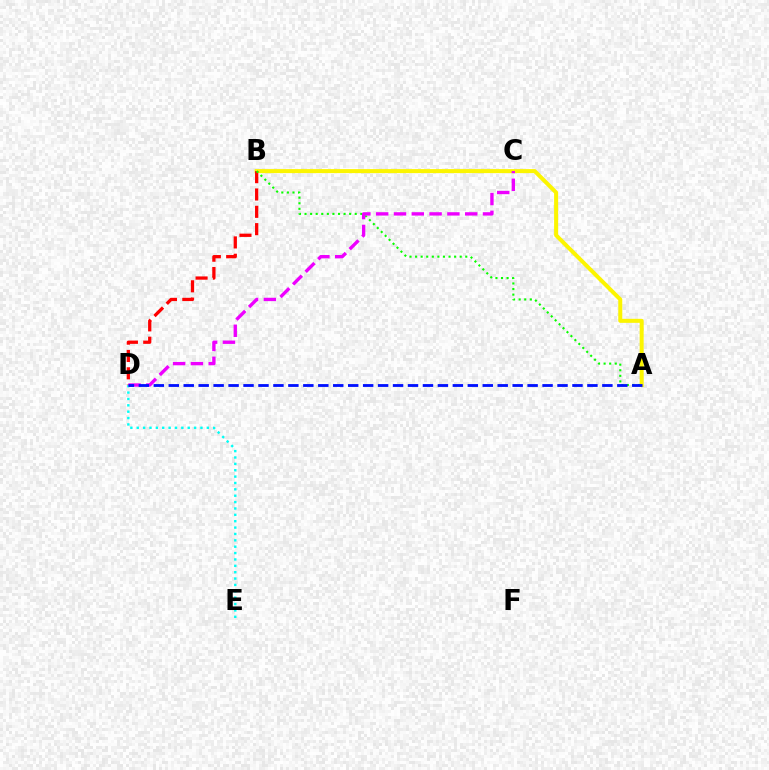{('A', 'B'): [{'color': '#fcf500', 'line_style': 'solid', 'thickness': 2.89}, {'color': '#08ff00', 'line_style': 'dotted', 'thickness': 1.52}], ('B', 'D'): [{'color': '#ff0000', 'line_style': 'dashed', 'thickness': 2.35}], ('D', 'E'): [{'color': '#00fff6', 'line_style': 'dotted', 'thickness': 1.73}], ('C', 'D'): [{'color': '#ee00ff', 'line_style': 'dashed', 'thickness': 2.42}], ('A', 'D'): [{'color': '#0010ff', 'line_style': 'dashed', 'thickness': 2.03}]}